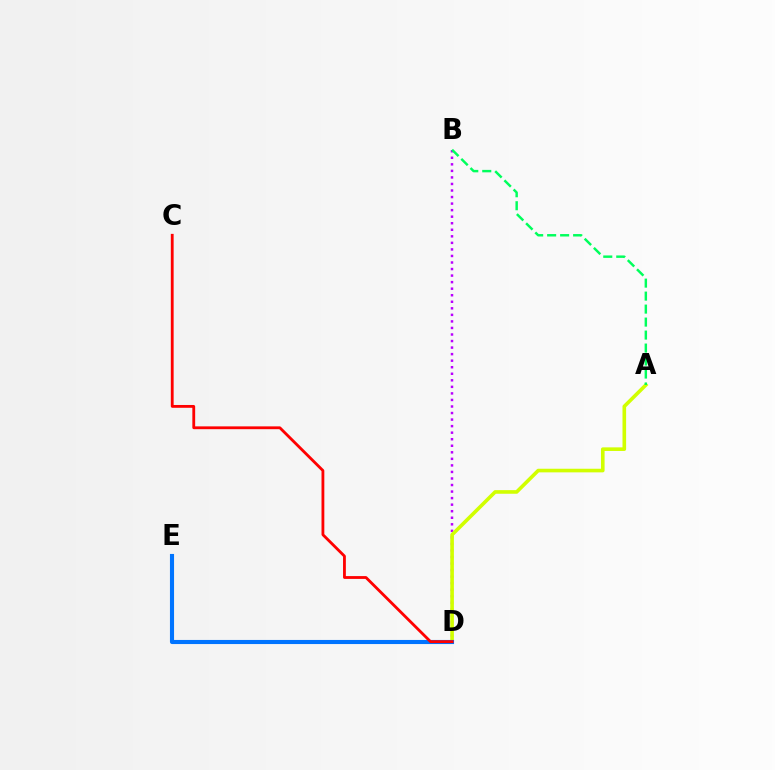{('B', 'D'): [{'color': '#b900ff', 'line_style': 'dotted', 'thickness': 1.78}], ('A', 'D'): [{'color': '#d1ff00', 'line_style': 'solid', 'thickness': 2.6}], ('D', 'E'): [{'color': '#0074ff', 'line_style': 'solid', 'thickness': 2.96}], ('C', 'D'): [{'color': '#ff0000', 'line_style': 'solid', 'thickness': 2.03}], ('A', 'B'): [{'color': '#00ff5c', 'line_style': 'dashed', 'thickness': 1.76}]}